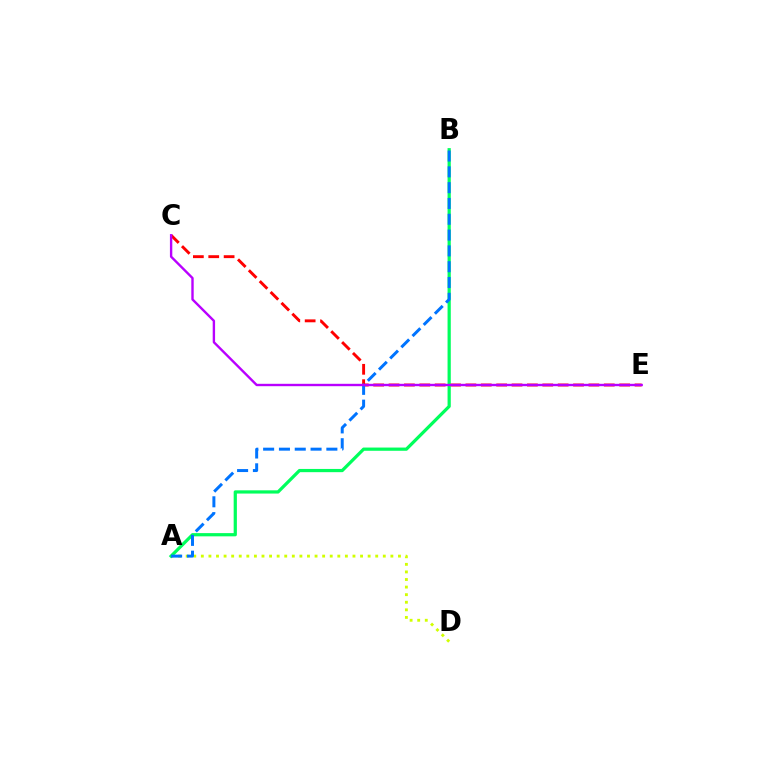{('A', 'D'): [{'color': '#d1ff00', 'line_style': 'dotted', 'thickness': 2.06}], ('C', 'E'): [{'color': '#ff0000', 'line_style': 'dashed', 'thickness': 2.09}, {'color': '#b900ff', 'line_style': 'solid', 'thickness': 1.71}], ('A', 'B'): [{'color': '#00ff5c', 'line_style': 'solid', 'thickness': 2.32}, {'color': '#0074ff', 'line_style': 'dashed', 'thickness': 2.15}]}